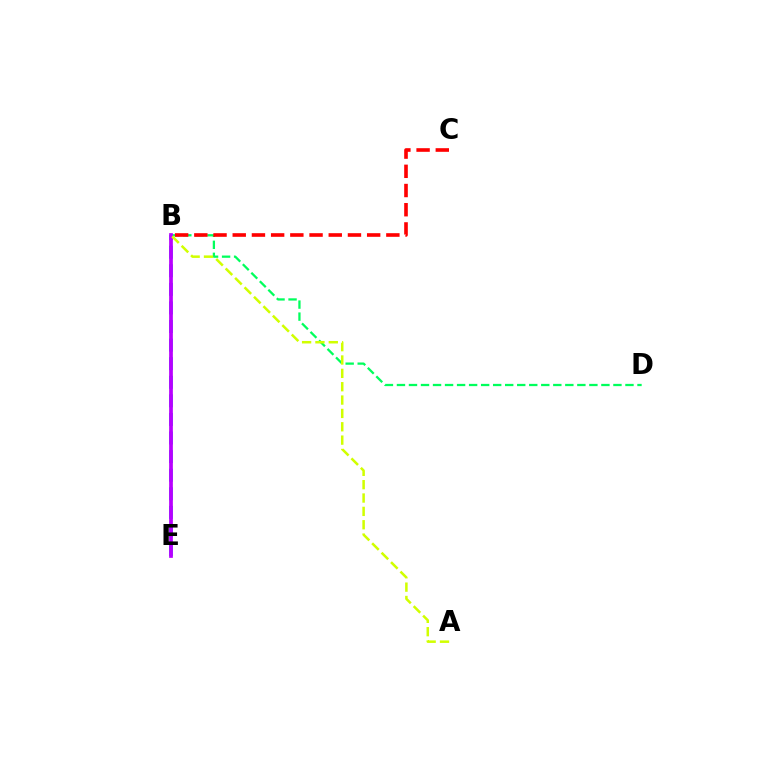{('B', 'E'): [{'color': '#0074ff', 'line_style': 'dashed', 'thickness': 2.52}, {'color': '#b900ff', 'line_style': 'solid', 'thickness': 2.68}], ('B', 'D'): [{'color': '#00ff5c', 'line_style': 'dashed', 'thickness': 1.63}], ('B', 'C'): [{'color': '#ff0000', 'line_style': 'dashed', 'thickness': 2.61}], ('A', 'B'): [{'color': '#d1ff00', 'line_style': 'dashed', 'thickness': 1.81}]}